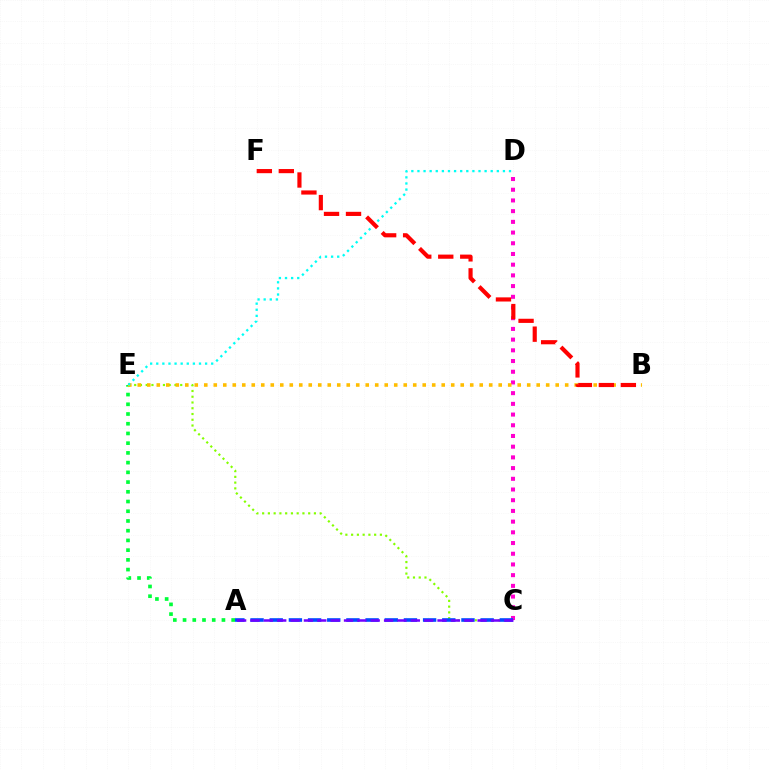{('C', 'D'): [{'color': '#ff00cf', 'line_style': 'dotted', 'thickness': 2.91}], ('C', 'E'): [{'color': '#84ff00', 'line_style': 'dotted', 'thickness': 1.56}], ('A', 'E'): [{'color': '#00ff39', 'line_style': 'dotted', 'thickness': 2.64}], ('A', 'C'): [{'color': '#004bff', 'line_style': 'dashed', 'thickness': 2.6}, {'color': '#7200ff', 'line_style': 'dashed', 'thickness': 1.81}], ('B', 'E'): [{'color': '#ffbd00', 'line_style': 'dotted', 'thickness': 2.58}], ('D', 'E'): [{'color': '#00fff6', 'line_style': 'dotted', 'thickness': 1.66}], ('B', 'F'): [{'color': '#ff0000', 'line_style': 'dashed', 'thickness': 2.99}]}